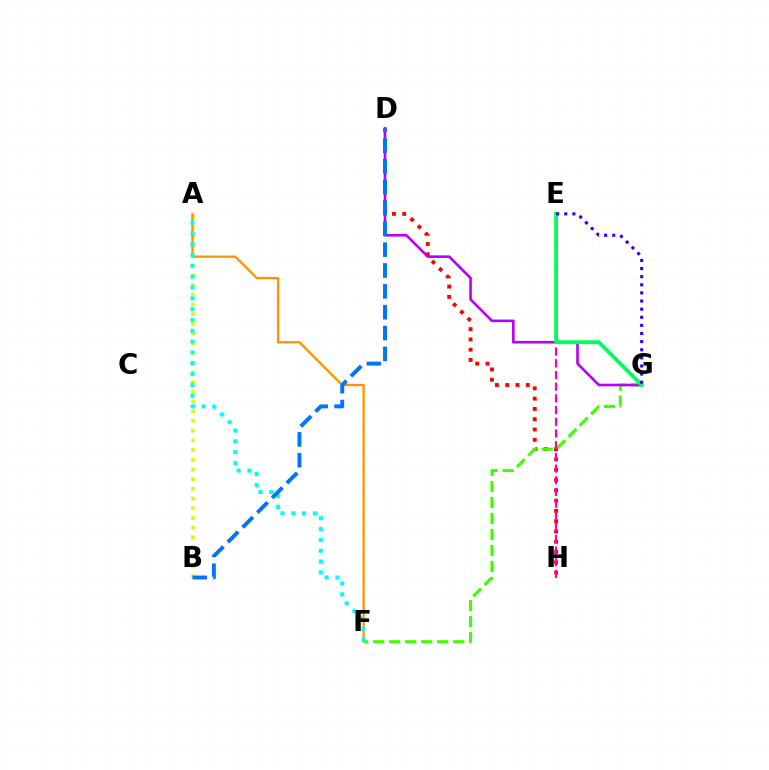{('A', 'B'): [{'color': '#d1ff00', 'line_style': 'dotted', 'thickness': 2.64}], ('D', 'H'): [{'color': '#ff0000', 'line_style': 'dotted', 'thickness': 2.79}], ('A', 'F'): [{'color': '#ff9400', 'line_style': 'solid', 'thickness': 1.65}, {'color': '#00fff6', 'line_style': 'dotted', 'thickness': 2.94}], ('F', 'G'): [{'color': '#3dff00', 'line_style': 'dashed', 'thickness': 2.17}], ('D', 'G'): [{'color': '#b900ff', 'line_style': 'solid', 'thickness': 1.89}], ('B', 'D'): [{'color': '#0074ff', 'line_style': 'dashed', 'thickness': 2.83}], ('E', 'H'): [{'color': '#ff00ac', 'line_style': 'dashed', 'thickness': 1.59}], ('E', 'G'): [{'color': '#00ff5c', 'line_style': 'solid', 'thickness': 2.77}, {'color': '#2500ff', 'line_style': 'dotted', 'thickness': 2.21}]}